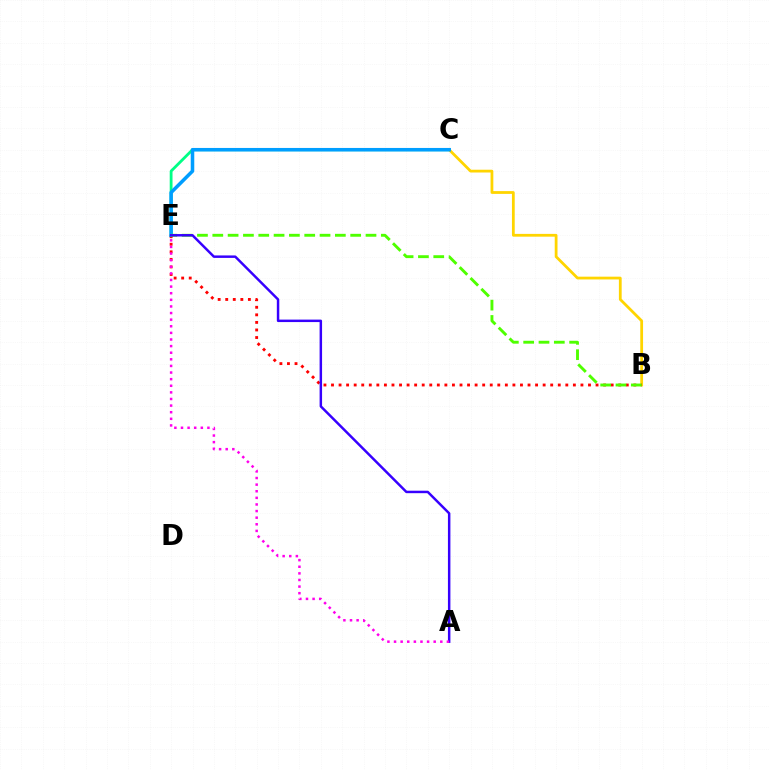{('B', 'C'): [{'color': '#ffd500', 'line_style': 'solid', 'thickness': 2.0}], ('B', 'E'): [{'color': '#ff0000', 'line_style': 'dotted', 'thickness': 2.05}, {'color': '#4fff00', 'line_style': 'dashed', 'thickness': 2.08}], ('C', 'E'): [{'color': '#00ff86', 'line_style': 'solid', 'thickness': 2.02}, {'color': '#009eff', 'line_style': 'solid', 'thickness': 2.55}], ('A', 'E'): [{'color': '#3700ff', 'line_style': 'solid', 'thickness': 1.78}, {'color': '#ff00ed', 'line_style': 'dotted', 'thickness': 1.8}]}